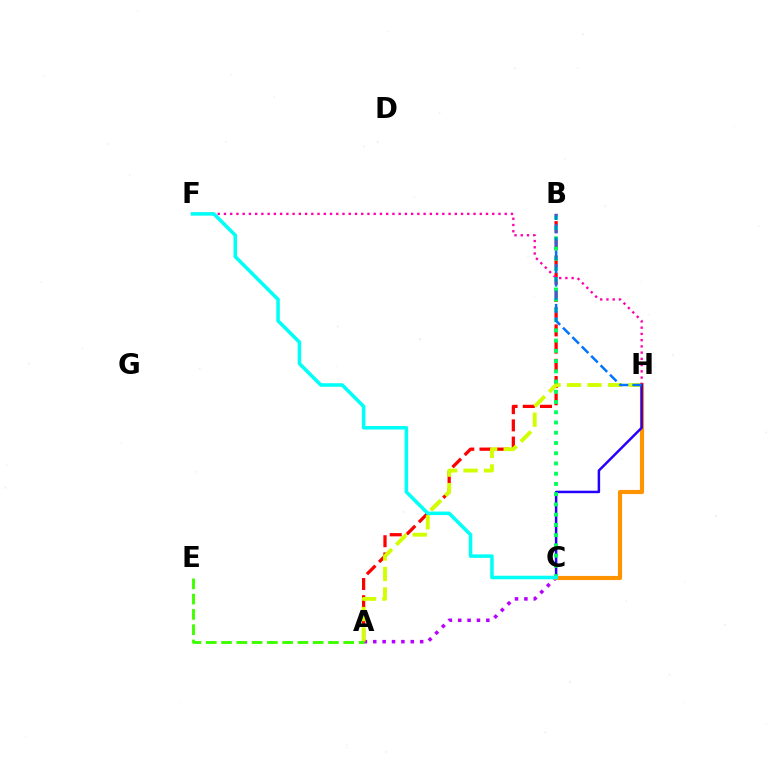{('A', 'C'): [{'color': '#b900ff', 'line_style': 'dotted', 'thickness': 2.55}], ('A', 'B'): [{'color': '#ff0000', 'line_style': 'dashed', 'thickness': 2.34}], ('A', 'H'): [{'color': '#d1ff00', 'line_style': 'dashed', 'thickness': 2.78}], ('C', 'H'): [{'color': '#ff9400', 'line_style': 'solid', 'thickness': 2.98}, {'color': '#2500ff', 'line_style': 'solid', 'thickness': 1.79}], ('A', 'E'): [{'color': '#3dff00', 'line_style': 'dashed', 'thickness': 2.08}], ('F', 'H'): [{'color': '#ff00ac', 'line_style': 'dotted', 'thickness': 1.7}], ('B', 'C'): [{'color': '#00ff5c', 'line_style': 'dotted', 'thickness': 2.78}], ('B', 'H'): [{'color': '#0074ff', 'line_style': 'dashed', 'thickness': 1.81}], ('C', 'F'): [{'color': '#00fff6', 'line_style': 'solid', 'thickness': 2.55}]}